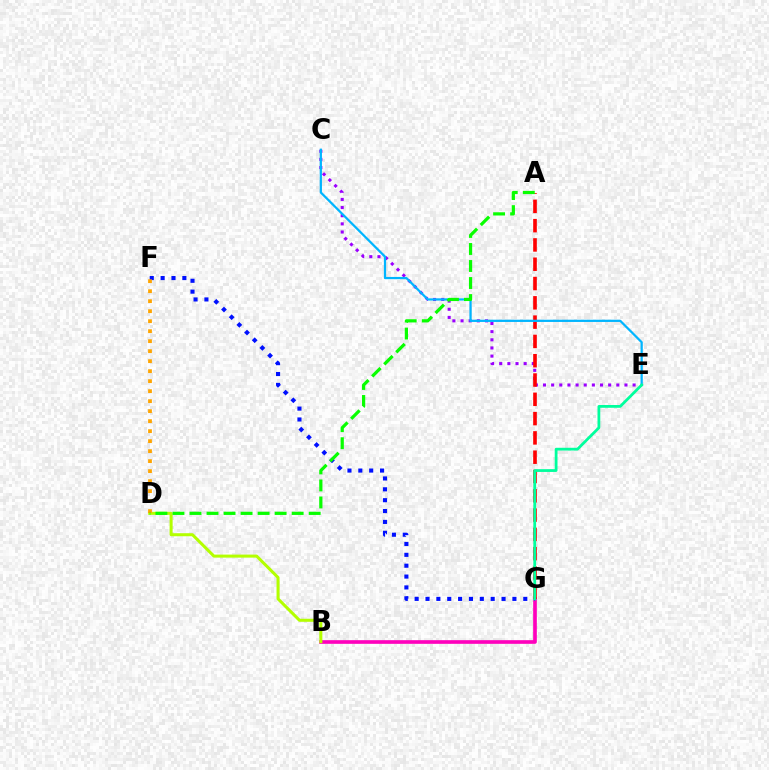{('C', 'E'): [{'color': '#9b00ff', 'line_style': 'dotted', 'thickness': 2.21}, {'color': '#00b5ff', 'line_style': 'solid', 'thickness': 1.61}], ('B', 'G'): [{'color': '#ff00bd', 'line_style': 'solid', 'thickness': 2.63}], ('B', 'D'): [{'color': '#b3ff00', 'line_style': 'solid', 'thickness': 2.18}], ('F', 'G'): [{'color': '#0010ff', 'line_style': 'dotted', 'thickness': 2.95}], ('A', 'G'): [{'color': '#ff0000', 'line_style': 'dashed', 'thickness': 2.62}], ('D', 'F'): [{'color': '#ffa500', 'line_style': 'dotted', 'thickness': 2.72}], ('E', 'G'): [{'color': '#00ff9d', 'line_style': 'solid', 'thickness': 2.0}], ('A', 'D'): [{'color': '#08ff00', 'line_style': 'dashed', 'thickness': 2.31}]}